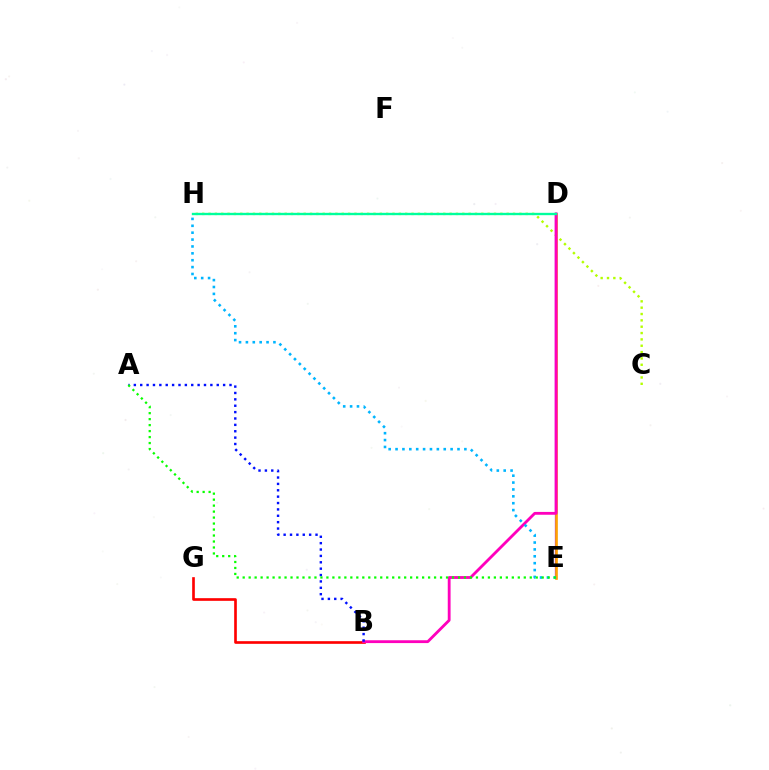{('B', 'G'): [{'color': '#ff0000', 'line_style': 'solid', 'thickness': 1.91}], ('D', 'E'): [{'color': '#9b00ff', 'line_style': 'solid', 'thickness': 1.63}, {'color': '#ffa500', 'line_style': 'solid', 'thickness': 1.89}], ('C', 'H'): [{'color': '#b3ff00', 'line_style': 'dotted', 'thickness': 1.72}], ('B', 'D'): [{'color': '#ff00bd', 'line_style': 'solid', 'thickness': 2.04}], ('E', 'H'): [{'color': '#00b5ff', 'line_style': 'dotted', 'thickness': 1.87}], ('D', 'H'): [{'color': '#00ff9d', 'line_style': 'solid', 'thickness': 1.69}], ('A', 'B'): [{'color': '#0010ff', 'line_style': 'dotted', 'thickness': 1.73}], ('A', 'E'): [{'color': '#08ff00', 'line_style': 'dotted', 'thickness': 1.62}]}